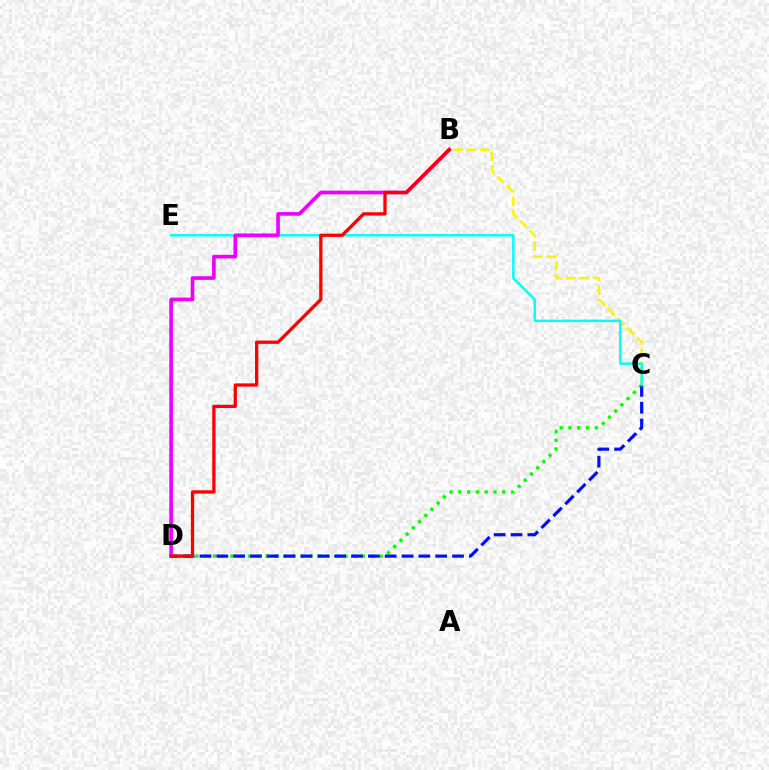{('C', 'D'): [{'color': '#08ff00', 'line_style': 'dotted', 'thickness': 2.38}, {'color': '#0010ff', 'line_style': 'dashed', 'thickness': 2.29}], ('B', 'C'): [{'color': '#fcf500', 'line_style': 'dashed', 'thickness': 1.83}], ('C', 'E'): [{'color': '#00fff6', 'line_style': 'solid', 'thickness': 1.75}], ('B', 'D'): [{'color': '#ee00ff', 'line_style': 'solid', 'thickness': 2.62}, {'color': '#ff0000', 'line_style': 'solid', 'thickness': 2.37}]}